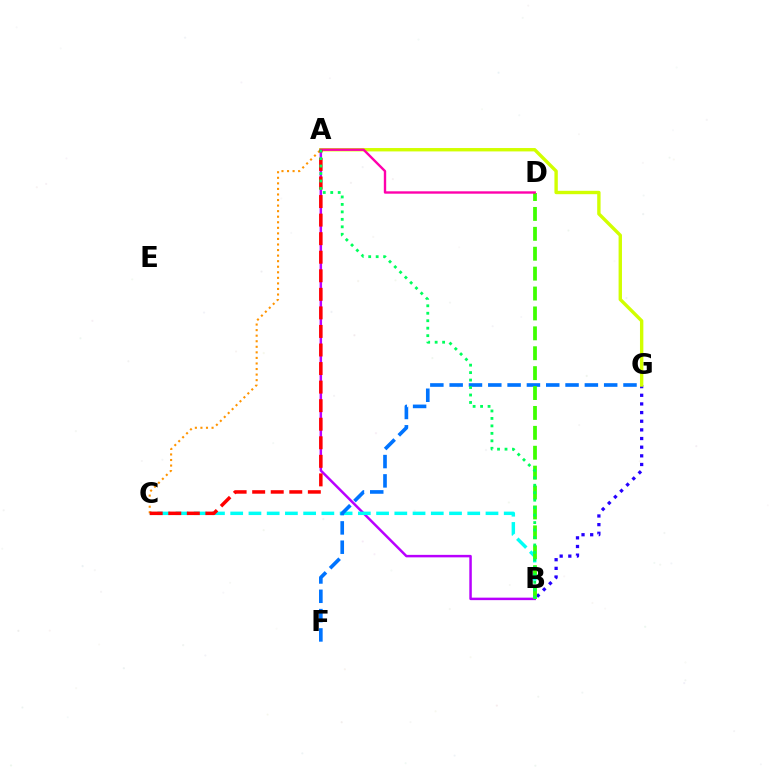{('A', 'B'): [{'color': '#b900ff', 'line_style': 'solid', 'thickness': 1.79}, {'color': '#00ff5c', 'line_style': 'dotted', 'thickness': 2.03}], ('B', 'G'): [{'color': '#2500ff', 'line_style': 'dotted', 'thickness': 2.35}], ('A', 'G'): [{'color': '#d1ff00', 'line_style': 'solid', 'thickness': 2.43}], ('B', 'C'): [{'color': '#00fff6', 'line_style': 'dashed', 'thickness': 2.48}], ('F', 'G'): [{'color': '#0074ff', 'line_style': 'dashed', 'thickness': 2.62}], ('B', 'D'): [{'color': '#3dff00', 'line_style': 'dashed', 'thickness': 2.7}], ('A', 'C'): [{'color': '#ff9400', 'line_style': 'dotted', 'thickness': 1.51}, {'color': '#ff0000', 'line_style': 'dashed', 'thickness': 2.52}], ('A', 'D'): [{'color': '#ff00ac', 'line_style': 'solid', 'thickness': 1.71}]}